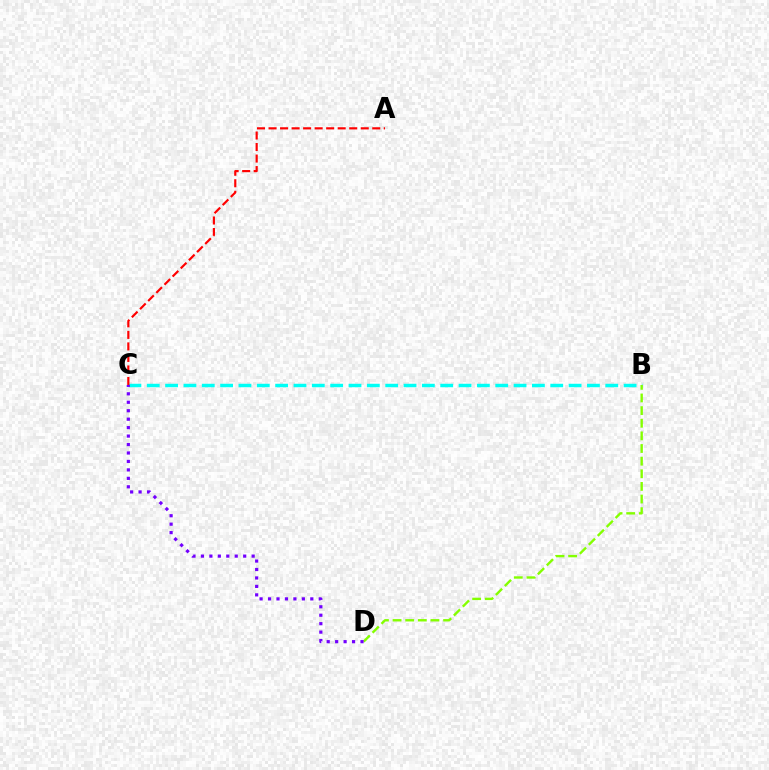{('B', 'C'): [{'color': '#00fff6', 'line_style': 'dashed', 'thickness': 2.49}], ('B', 'D'): [{'color': '#84ff00', 'line_style': 'dashed', 'thickness': 1.72}], ('C', 'D'): [{'color': '#7200ff', 'line_style': 'dotted', 'thickness': 2.3}], ('A', 'C'): [{'color': '#ff0000', 'line_style': 'dashed', 'thickness': 1.57}]}